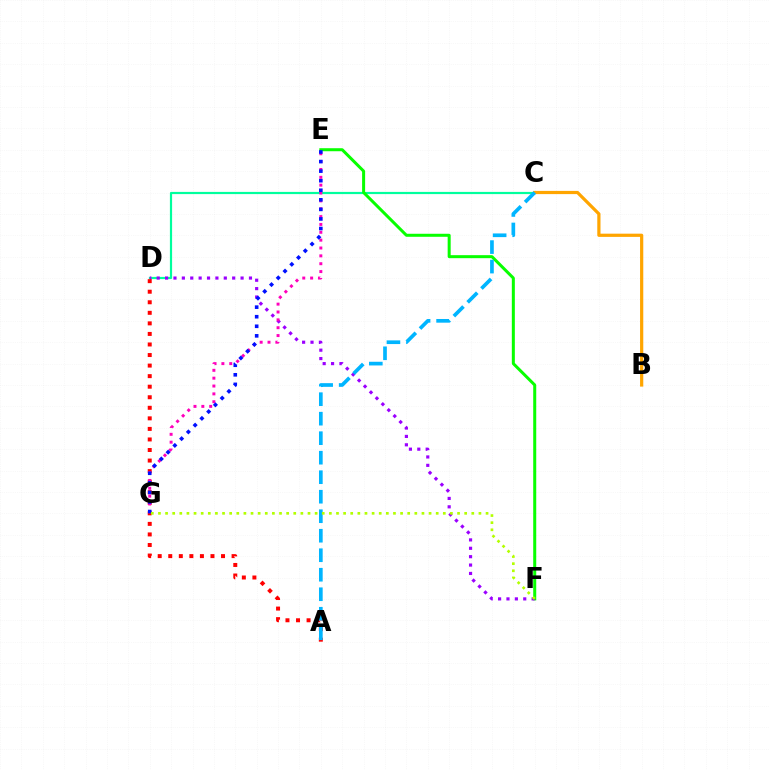{('C', 'D'): [{'color': '#00ff9d', 'line_style': 'solid', 'thickness': 1.58}], ('E', 'F'): [{'color': '#08ff00', 'line_style': 'solid', 'thickness': 2.17}], ('D', 'F'): [{'color': '#9b00ff', 'line_style': 'dotted', 'thickness': 2.28}], ('B', 'C'): [{'color': '#ffa500', 'line_style': 'solid', 'thickness': 2.31}], ('A', 'D'): [{'color': '#ff0000', 'line_style': 'dotted', 'thickness': 2.87}], ('A', 'C'): [{'color': '#00b5ff', 'line_style': 'dashed', 'thickness': 2.65}], ('E', 'G'): [{'color': '#ff00bd', 'line_style': 'dotted', 'thickness': 2.13}, {'color': '#0010ff', 'line_style': 'dotted', 'thickness': 2.6}], ('F', 'G'): [{'color': '#b3ff00', 'line_style': 'dotted', 'thickness': 1.94}]}